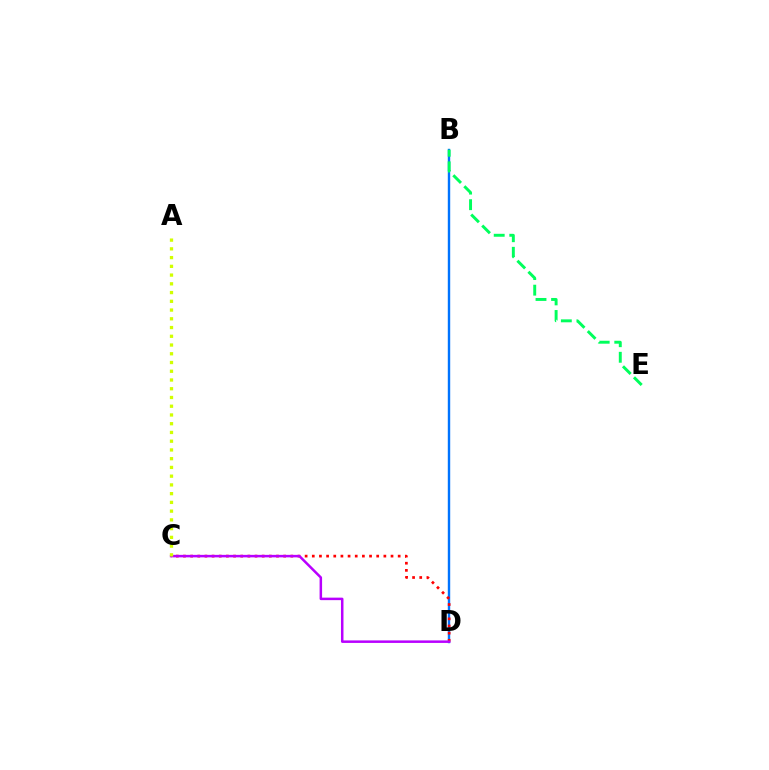{('B', 'D'): [{'color': '#0074ff', 'line_style': 'solid', 'thickness': 1.74}], ('B', 'E'): [{'color': '#00ff5c', 'line_style': 'dashed', 'thickness': 2.12}], ('C', 'D'): [{'color': '#ff0000', 'line_style': 'dotted', 'thickness': 1.94}, {'color': '#b900ff', 'line_style': 'solid', 'thickness': 1.8}], ('A', 'C'): [{'color': '#d1ff00', 'line_style': 'dotted', 'thickness': 2.38}]}